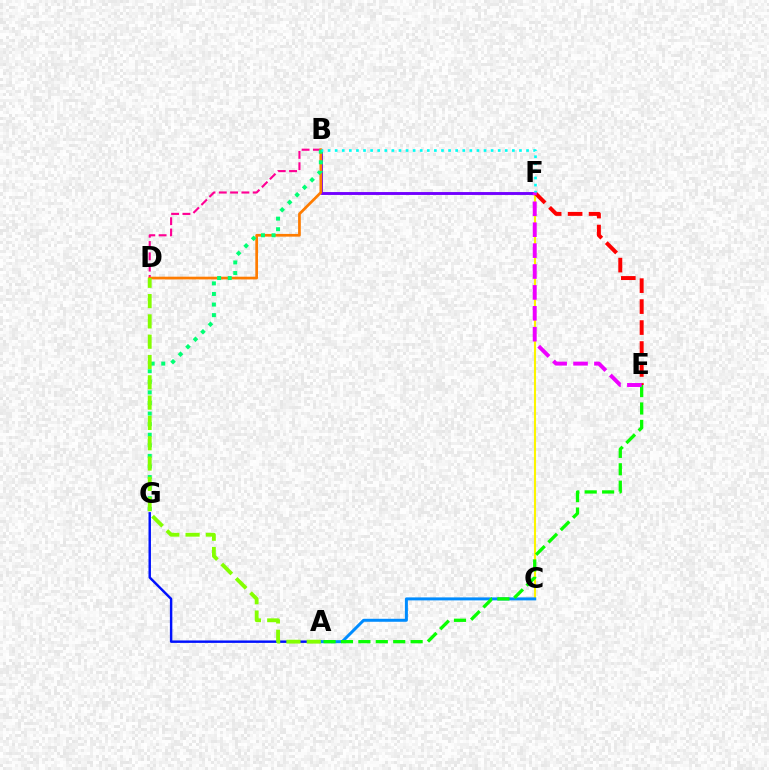{('B', 'F'): [{'color': '#7200ff', 'line_style': 'solid', 'thickness': 2.08}, {'color': '#00fff6', 'line_style': 'dotted', 'thickness': 1.93}], ('B', 'D'): [{'color': '#ff0094', 'line_style': 'dashed', 'thickness': 1.54}, {'color': '#ff7c00', 'line_style': 'solid', 'thickness': 1.95}], ('C', 'F'): [{'color': '#fcf500', 'line_style': 'solid', 'thickness': 1.51}], ('E', 'F'): [{'color': '#ff0000', 'line_style': 'dashed', 'thickness': 2.85}, {'color': '#ee00ff', 'line_style': 'dashed', 'thickness': 2.84}], ('A', 'G'): [{'color': '#0010ff', 'line_style': 'solid', 'thickness': 1.75}], ('A', 'C'): [{'color': '#008cff', 'line_style': 'solid', 'thickness': 2.15}], ('A', 'E'): [{'color': '#08ff00', 'line_style': 'dashed', 'thickness': 2.37}], ('B', 'G'): [{'color': '#00ff74', 'line_style': 'dotted', 'thickness': 2.87}], ('A', 'D'): [{'color': '#84ff00', 'line_style': 'dashed', 'thickness': 2.76}]}